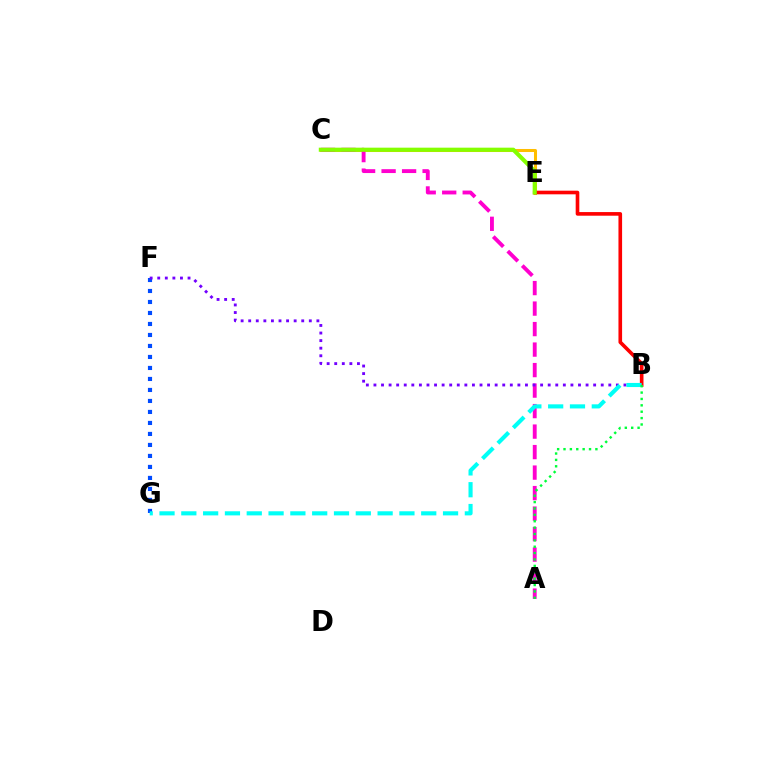{('C', 'E'): [{'color': '#ffbd00', 'line_style': 'solid', 'thickness': 2.18}, {'color': '#84ff00', 'line_style': 'solid', 'thickness': 2.96}], ('F', 'G'): [{'color': '#004bff', 'line_style': 'dotted', 'thickness': 2.99}], ('A', 'C'): [{'color': '#ff00cf', 'line_style': 'dashed', 'thickness': 2.78}], ('B', 'F'): [{'color': '#7200ff', 'line_style': 'dotted', 'thickness': 2.06}], ('B', 'E'): [{'color': '#ff0000', 'line_style': 'solid', 'thickness': 2.62}], ('B', 'G'): [{'color': '#00fff6', 'line_style': 'dashed', 'thickness': 2.96}], ('A', 'B'): [{'color': '#00ff39', 'line_style': 'dotted', 'thickness': 1.73}]}